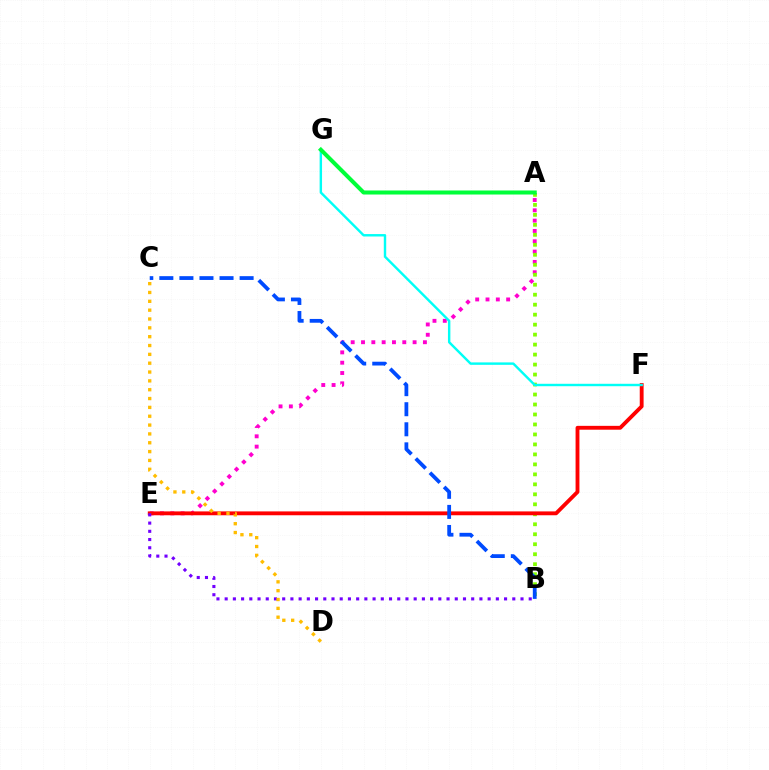{('A', 'E'): [{'color': '#ff00cf', 'line_style': 'dotted', 'thickness': 2.8}], ('A', 'B'): [{'color': '#84ff00', 'line_style': 'dotted', 'thickness': 2.71}], ('E', 'F'): [{'color': '#ff0000', 'line_style': 'solid', 'thickness': 2.77}], ('B', 'C'): [{'color': '#004bff', 'line_style': 'dashed', 'thickness': 2.73}], ('B', 'E'): [{'color': '#7200ff', 'line_style': 'dotted', 'thickness': 2.23}], ('F', 'G'): [{'color': '#00fff6', 'line_style': 'solid', 'thickness': 1.75}], ('C', 'D'): [{'color': '#ffbd00', 'line_style': 'dotted', 'thickness': 2.4}], ('A', 'G'): [{'color': '#00ff39', 'line_style': 'solid', 'thickness': 2.9}]}